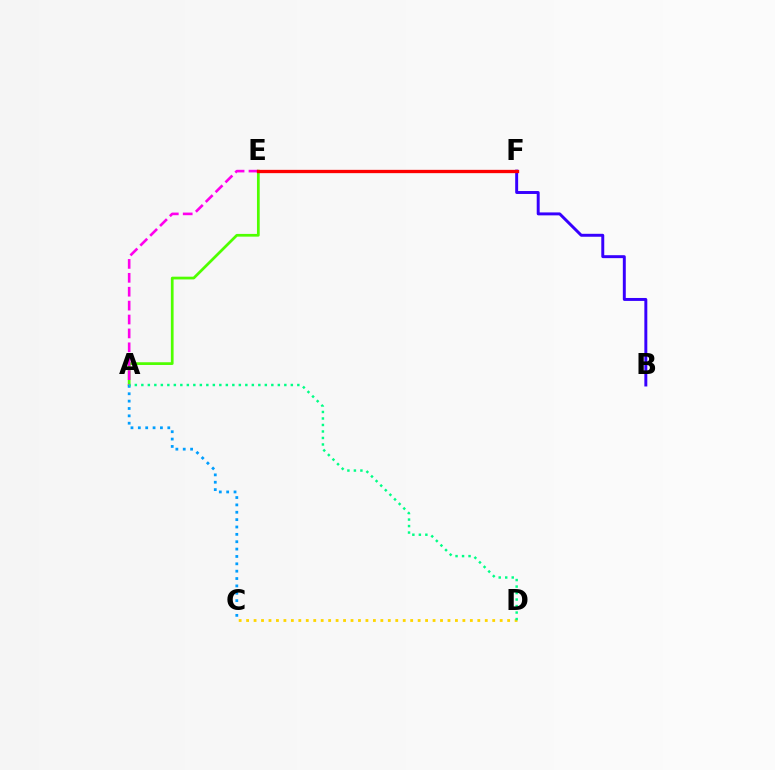{('B', 'F'): [{'color': '#3700ff', 'line_style': 'solid', 'thickness': 2.12}], ('C', 'D'): [{'color': '#ffd500', 'line_style': 'dotted', 'thickness': 2.03}], ('A', 'E'): [{'color': '#4fff00', 'line_style': 'solid', 'thickness': 1.97}, {'color': '#ff00ed', 'line_style': 'dashed', 'thickness': 1.89}], ('A', 'C'): [{'color': '#009eff', 'line_style': 'dotted', 'thickness': 2.0}], ('A', 'D'): [{'color': '#00ff86', 'line_style': 'dotted', 'thickness': 1.77}], ('E', 'F'): [{'color': '#ff0000', 'line_style': 'solid', 'thickness': 2.38}]}